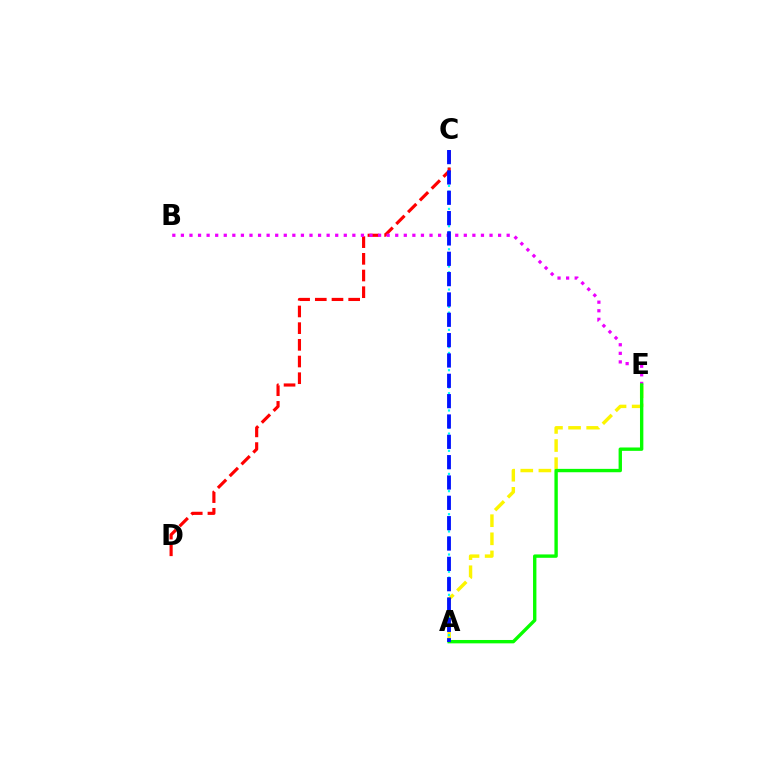{('A', 'E'): [{'color': '#fcf500', 'line_style': 'dashed', 'thickness': 2.46}, {'color': '#08ff00', 'line_style': 'solid', 'thickness': 2.43}], ('A', 'C'): [{'color': '#00fff6', 'line_style': 'dotted', 'thickness': 1.56}, {'color': '#0010ff', 'line_style': 'dashed', 'thickness': 2.76}], ('C', 'D'): [{'color': '#ff0000', 'line_style': 'dashed', 'thickness': 2.27}], ('B', 'E'): [{'color': '#ee00ff', 'line_style': 'dotted', 'thickness': 2.33}]}